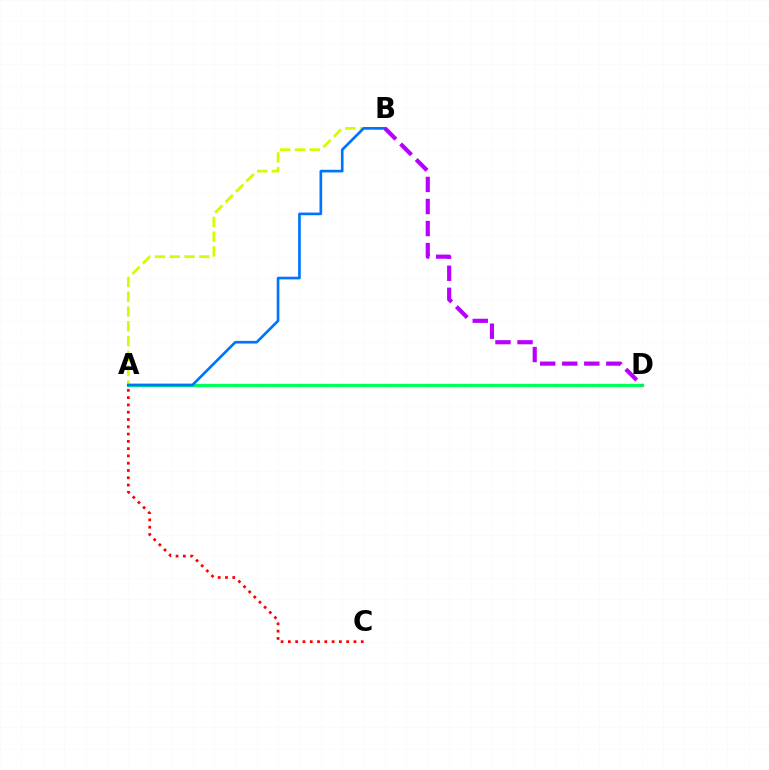{('A', 'D'): [{'color': '#00ff5c', 'line_style': 'solid', 'thickness': 2.39}], ('A', 'B'): [{'color': '#d1ff00', 'line_style': 'dashed', 'thickness': 2.01}, {'color': '#0074ff', 'line_style': 'solid', 'thickness': 1.92}], ('A', 'C'): [{'color': '#ff0000', 'line_style': 'dotted', 'thickness': 1.98}], ('B', 'D'): [{'color': '#b900ff', 'line_style': 'dashed', 'thickness': 2.99}]}